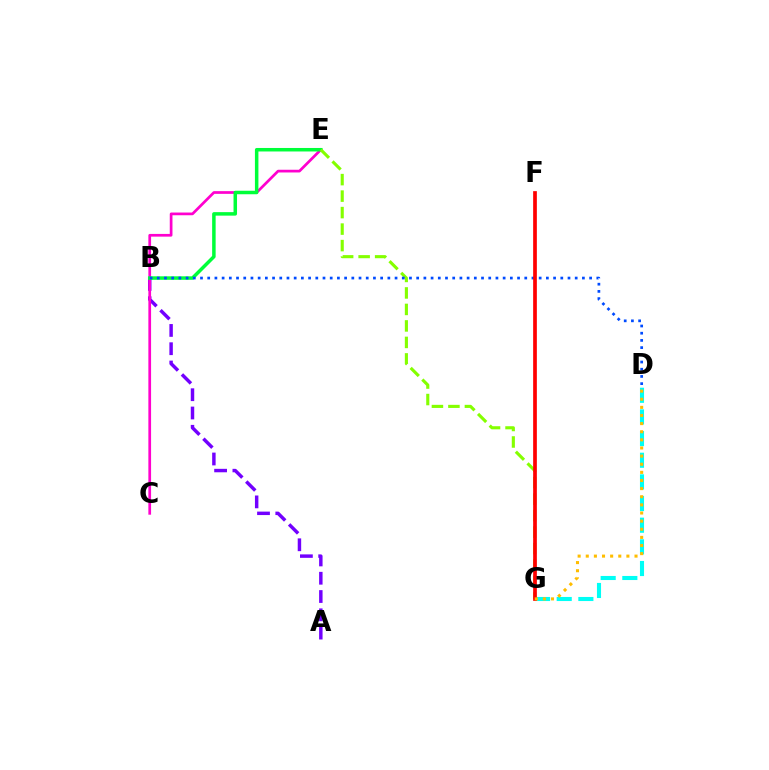{('A', 'B'): [{'color': '#7200ff', 'line_style': 'dashed', 'thickness': 2.48}], ('C', 'E'): [{'color': '#ff00cf', 'line_style': 'solid', 'thickness': 1.95}], ('B', 'E'): [{'color': '#00ff39', 'line_style': 'solid', 'thickness': 2.52}], ('D', 'G'): [{'color': '#00fff6', 'line_style': 'dashed', 'thickness': 2.94}, {'color': '#ffbd00', 'line_style': 'dotted', 'thickness': 2.21}], ('E', 'G'): [{'color': '#84ff00', 'line_style': 'dashed', 'thickness': 2.24}], ('B', 'D'): [{'color': '#004bff', 'line_style': 'dotted', 'thickness': 1.96}], ('F', 'G'): [{'color': '#ff0000', 'line_style': 'solid', 'thickness': 2.67}]}